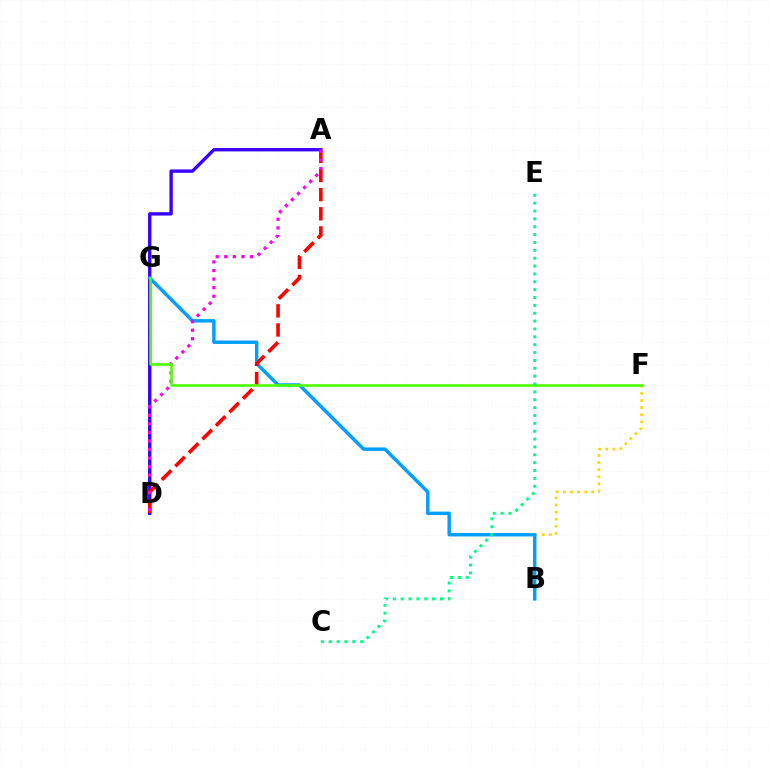{('A', 'D'): [{'color': '#3700ff', 'line_style': 'solid', 'thickness': 2.42}, {'color': '#ff0000', 'line_style': 'dashed', 'thickness': 2.6}, {'color': '#ff00ed', 'line_style': 'dotted', 'thickness': 2.33}], ('B', 'F'): [{'color': '#ffd500', 'line_style': 'dotted', 'thickness': 1.93}], ('B', 'G'): [{'color': '#009eff', 'line_style': 'solid', 'thickness': 2.47}], ('F', 'G'): [{'color': '#4fff00', 'line_style': 'solid', 'thickness': 1.87}], ('C', 'E'): [{'color': '#00ff86', 'line_style': 'dotted', 'thickness': 2.14}]}